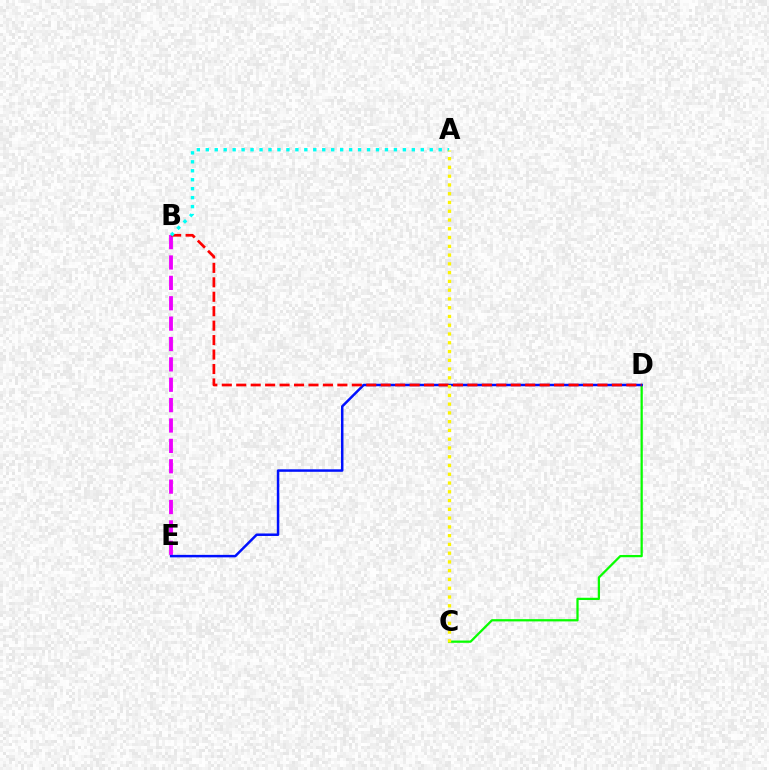{('C', 'D'): [{'color': '#08ff00', 'line_style': 'solid', 'thickness': 1.62}], ('B', 'E'): [{'color': '#ee00ff', 'line_style': 'dashed', 'thickness': 2.77}], ('D', 'E'): [{'color': '#0010ff', 'line_style': 'solid', 'thickness': 1.79}], ('B', 'D'): [{'color': '#ff0000', 'line_style': 'dashed', 'thickness': 1.96}], ('A', 'B'): [{'color': '#00fff6', 'line_style': 'dotted', 'thickness': 2.43}], ('A', 'C'): [{'color': '#fcf500', 'line_style': 'dotted', 'thickness': 2.38}]}